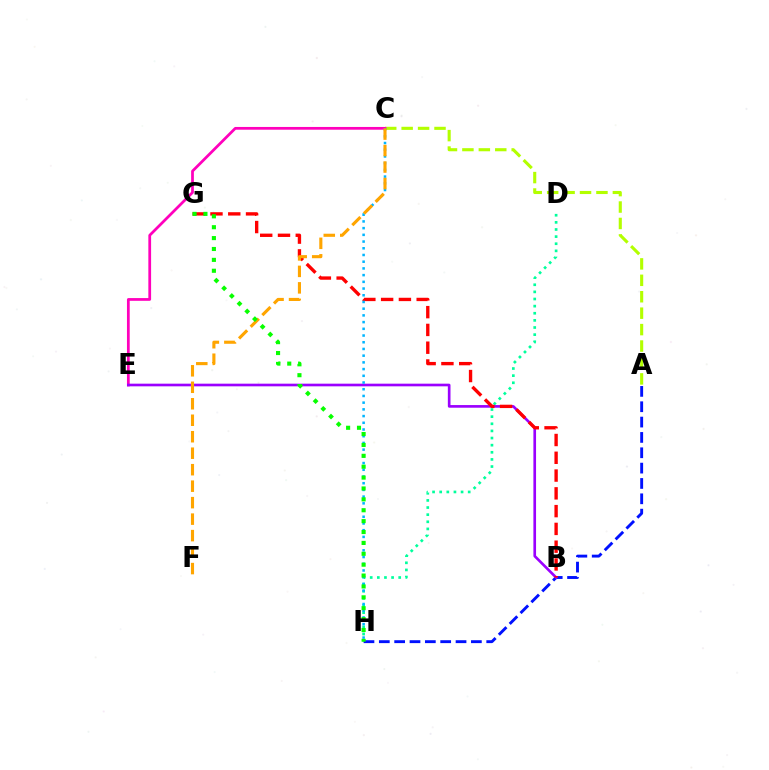{('A', 'C'): [{'color': '#b3ff00', 'line_style': 'dashed', 'thickness': 2.23}], ('C', 'E'): [{'color': '#ff00bd', 'line_style': 'solid', 'thickness': 1.98}], ('D', 'H'): [{'color': '#00ff9d', 'line_style': 'dotted', 'thickness': 1.94}], ('A', 'H'): [{'color': '#0010ff', 'line_style': 'dashed', 'thickness': 2.08}], ('B', 'E'): [{'color': '#9b00ff', 'line_style': 'solid', 'thickness': 1.91}], ('B', 'G'): [{'color': '#ff0000', 'line_style': 'dashed', 'thickness': 2.42}], ('C', 'H'): [{'color': '#00b5ff', 'line_style': 'dotted', 'thickness': 1.82}], ('C', 'F'): [{'color': '#ffa500', 'line_style': 'dashed', 'thickness': 2.24}], ('G', 'H'): [{'color': '#08ff00', 'line_style': 'dotted', 'thickness': 2.96}]}